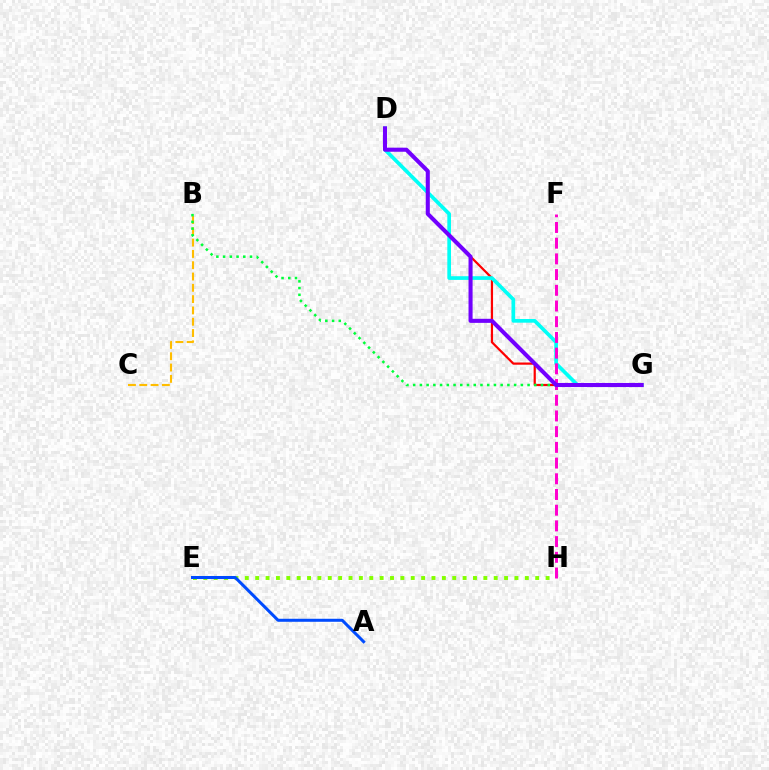{('D', 'G'): [{'color': '#ff0000', 'line_style': 'solid', 'thickness': 1.59}, {'color': '#00fff6', 'line_style': 'solid', 'thickness': 2.65}, {'color': '#7200ff', 'line_style': 'solid', 'thickness': 2.93}], ('B', 'C'): [{'color': '#ffbd00', 'line_style': 'dashed', 'thickness': 1.54}], ('E', 'H'): [{'color': '#84ff00', 'line_style': 'dotted', 'thickness': 2.82}], ('B', 'G'): [{'color': '#00ff39', 'line_style': 'dotted', 'thickness': 1.83}], ('A', 'E'): [{'color': '#004bff', 'line_style': 'solid', 'thickness': 2.17}], ('F', 'H'): [{'color': '#ff00cf', 'line_style': 'dashed', 'thickness': 2.13}]}